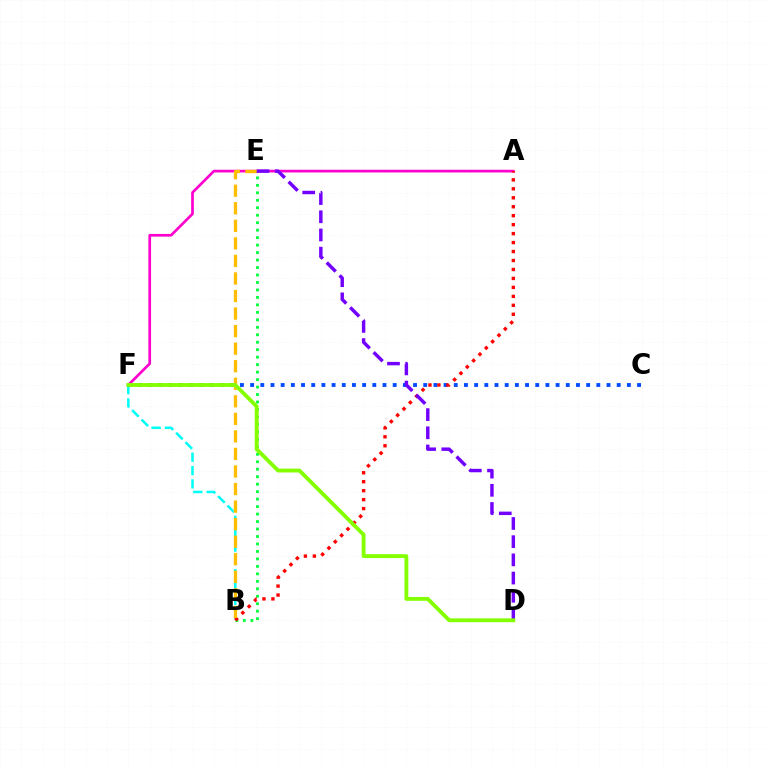{('B', 'F'): [{'color': '#00fff6', 'line_style': 'dashed', 'thickness': 1.81}], ('C', 'F'): [{'color': '#004bff', 'line_style': 'dotted', 'thickness': 2.77}], ('A', 'F'): [{'color': '#ff00cf', 'line_style': 'solid', 'thickness': 1.93}], ('B', 'E'): [{'color': '#00ff39', 'line_style': 'dotted', 'thickness': 2.03}, {'color': '#ffbd00', 'line_style': 'dashed', 'thickness': 2.38}], ('A', 'B'): [{'color': '#ff0000', 'line_style': 'dotted', 'thickness': 2.44}], ('D', 'E'): [{'color': '#7200ff', 'line_style': 'dashed', 'thickness': 2.47}], ('D', 'F'): [{'color': '#84ff00', 'line_style': 'solid', 'thickness': 2.77}]}